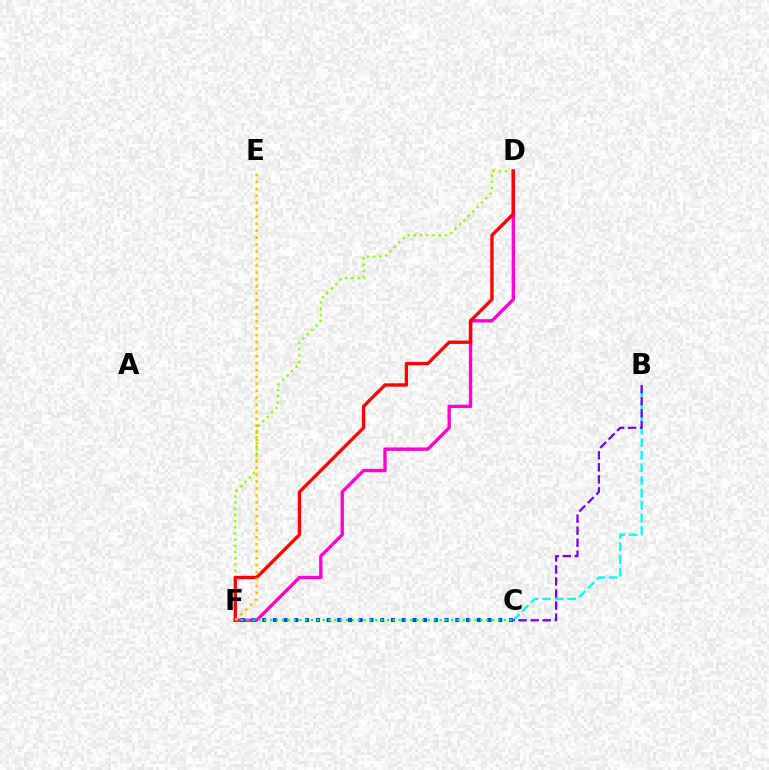{('D', 'F'): [{'color': '#ff00cf', 'line_style': 'solid', 'thickness': 2.42}, {'color': '#84ff00', 'line_style': 'dotted', 'thickness': 1.68}, {'color': '#ff0000', 'line_style': 'solid', 'thickness': 2.42}], ('C', 'F'): [{'color': '#004bff', 'line_style': 'dotted', 'thickness': 2.92}, {'color': '#00ff39', 'line_style': 'dotted', 'thickness': 1.59}], ('B', 'C'): [{'color': '#00fff6', 'line_style': 'dashed', 'thickness': 1.71}, {'color': '#7200ff', 'line_style': 'dashed', 'thickness': 1.64}], ('E', 'F'): [{'color': '#ffbd00', 'line_style': 'dotted', 'thickness': 1.89}]}